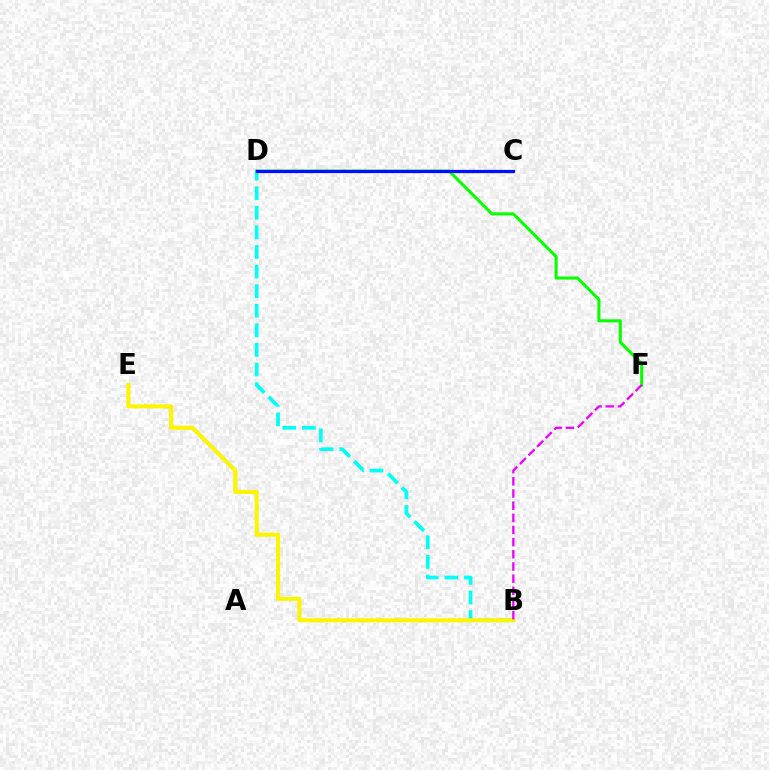{('C', 'D'): [{'color': '#ff0000', 'line_style': 'dashed', 'thickness': 1.98}, {'color': '#0010ff', 'line_style': 'solid', 'thickness': 2.34}], ('B', 'D'): [{'color': '#00fff6', 'line_style': 'dashed', 'thickness': 2.66}], ('B', 'E'): [{'color': '#fcf500', 'line_style': 'solid', 'thickness': 2.9}], ('D', 'F'): [{'color': '#08ff00', 'line_style': 'solid', 'thickness': 2.2}], ('B', 'F'): [{'color': '#ee00ff', 'line_style': 'dashed', 'thickness': 1.65}]}